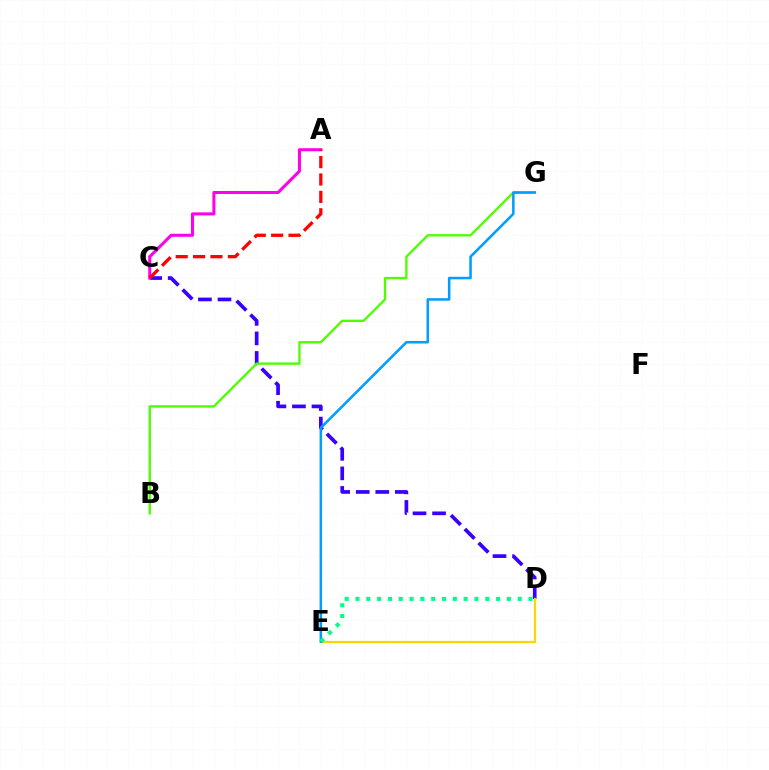{('C', 'D'): [{'color': '#3700ff', 'line_style': 'dashed', 'thickness': 2.66}], ('B', 'G'): [{'color': '#4fff00', 'line_style': 'solid', 'thickness': 1.7}], ('D', 'E'): [{'color': '#ffd500', 'line_style': 'solid', 'thickness': 1.61}, {'color': '#00ff86', 'line_style': 'dotted', 'thickness': 2.94}], ('E', 'G'): [{'color': '#009eff', 'line_style': 'solid', 'thickness': 1.83}], ('A', 'C'): [{'color': '#ff00ed', 'line_style': 'solid', 'thickness': 2.19}, {'color': '#ff0000', 'line_style': 'dashed', 'thickness': 2.36}]}